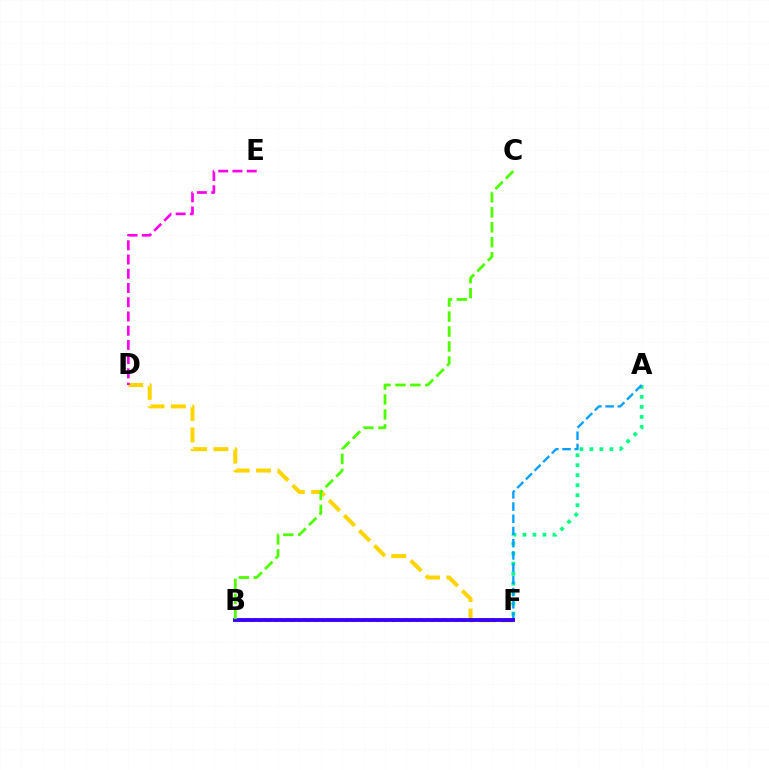{('D', 'F'): [{'color': '#ffd500', 'line_style': 'dashed', 'thickness': 2.9}], ('D', 'E'): [{'color': '#ff00ed', 'line_style': 'dashed', 'thickness': 1.93}], ('A', 'F'): [{'color': '#00ff86', 'line_style': 'dotted', 'thickness': 2.72}, {'color': '#009eff', 'line_style': 'dashed', 'thickness': 1.66}], ('B', 'F'): [{'color': '#ff0000', 'line_style': 'dotted', 'thickness': 2.13}, {'color': '#3700ff', 'line_style': 'solid', 'thickness': 2.78}], ('B', 'C'): [{'color': '#4fff00', 'line_style': 'dashed', 'thickness': 2.03}]}